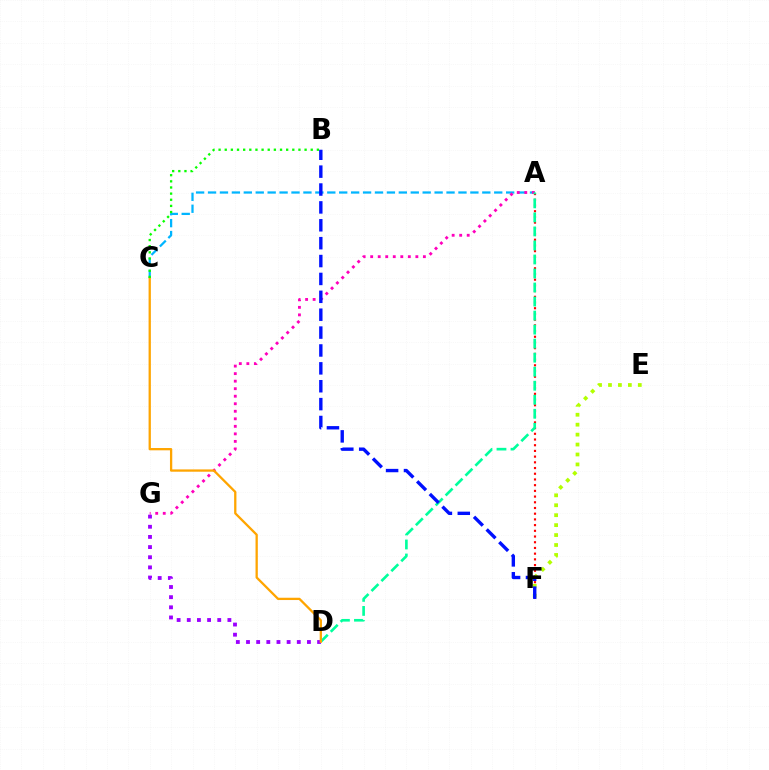{('A', 'C'): [{'color': '#00b5ff', 'line_style': 'dashed', 'thickness': 1.62}], ('A', 'F'): [{'color': '#ff0000', 'line_style': 'dotted', 'thickness': 1.55}], ('E', 'F'): [{'color': '#b3ff00', 'line_style': 'dotted', 'thickness': 2.7}], ('D', 'G'): [{'color': '#9b00ff', 'line_style': 'dotted', 'thickness': 2.76}], ('A', 'G'): [{'color': '#ff00bd', 'line_style': 'dotted', 'thickness': 2.05}], ('A', 'D'): [{'color': '#00ff9d', 'line_style': 'dashed', 'thickness': 1.91}], ('C', 'D'): [{'color': '#ffa500', 'line_style': 'solid', 'thickness': 1.65}], ('B', 'C'): [{'color': '#08ff00', 'line_style': 'dotted', 'thickness': 1.67}], ('B', 'F'): [{'color': '#0010ff', 'line_style': 'dashed', 'thickness': 2.43}]}